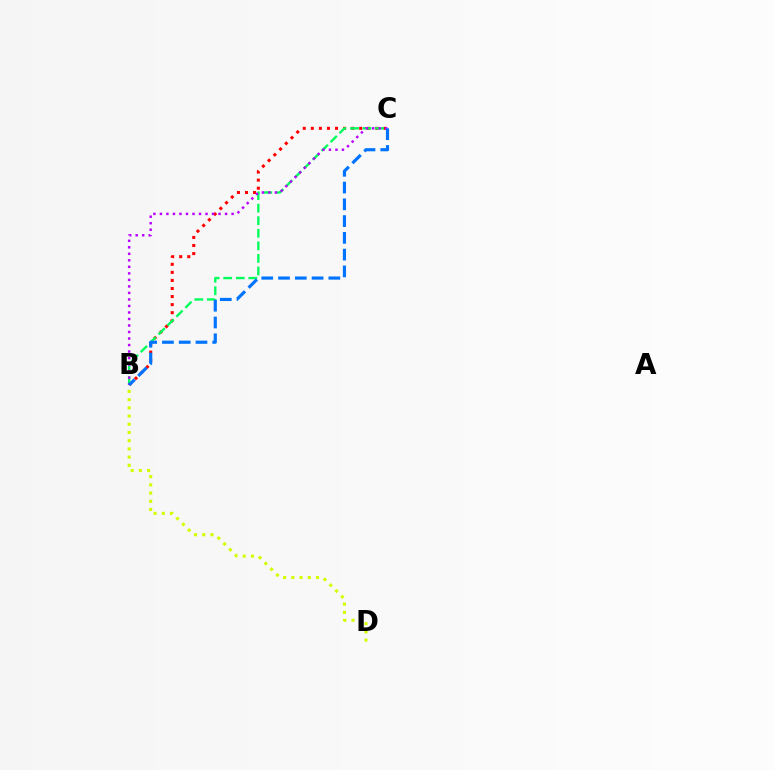{('B', 'C'): [{'color': '#ff0000', 'line_style': 'dotted', 'thickness': 2.19}, {'color': '#00ff5c', 'line_style': 'dashed', 'thickness': 1.71}, {'color': '#b900ff', 'line_style': 'dotted', 'thickness': 1.77}, {'color': '#0074ff', 'line_style': 'dashed', 'thickness': 2.28}], ('B', 'D'): [{'color': '#d1ff00', 'line_style': 'dotted', 'thickness': 2.23}]}